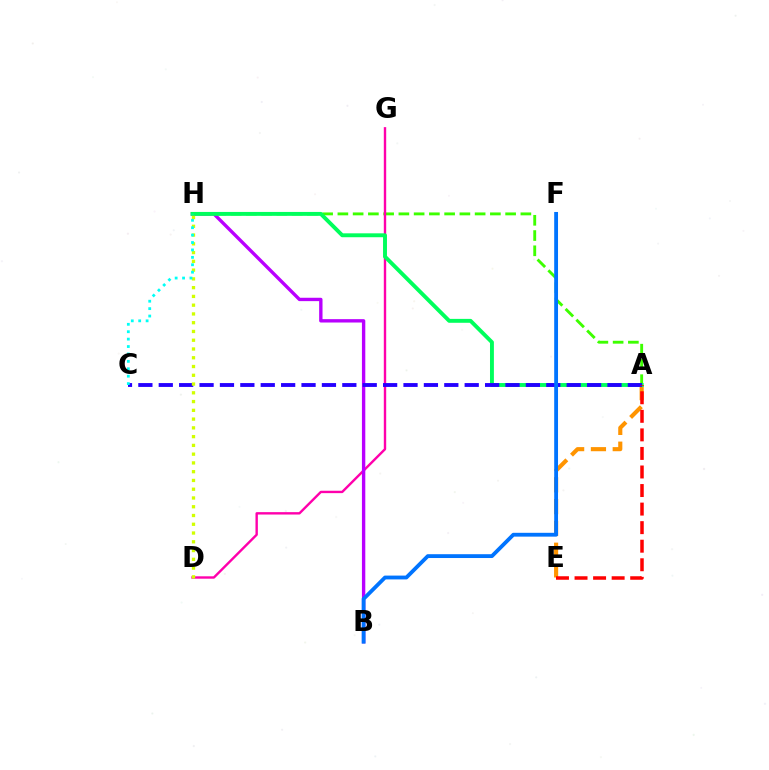{('A', 'H'): [{'color': '#3dff00', 'line_style': 'dashed', 'thickness': 2.07}, {'color': '#00ff5c', 'line_style': 'solid', 'thickness': 2.81}], ('A', 'E'): [{'color': '#ff9400', 'line_style': 'dashed', 'thickness': 2.96}, {'color': '#ff0000', 'line_style': 'dashed', 'thickness': 2.52}], ('D', 'G'): [{'color': '#ff00ac', 'line_style': 'solid', 'thickness': 1.72}], ('B', 'H'): [{'color': '#b900ff', 'line_style': 'solid', 'thickness': 2.42}], ('A', 'C'): [{'color': '#2500ff', 'line_style': 'dashed', 'thickness': 2.77}], ('D', 'H'): [{'color': '#d1ff00', 'line_style': 'dotted', 'thickness': 2.38}], ('B', 'F'): [{'color': '#0074ff', 'line_style': 'solid', 'thickness': 2.75}], ('C', 'H'): [{'color': '#00fff6', 'line_style': 'dotted', 'thickness': 2.01}]}